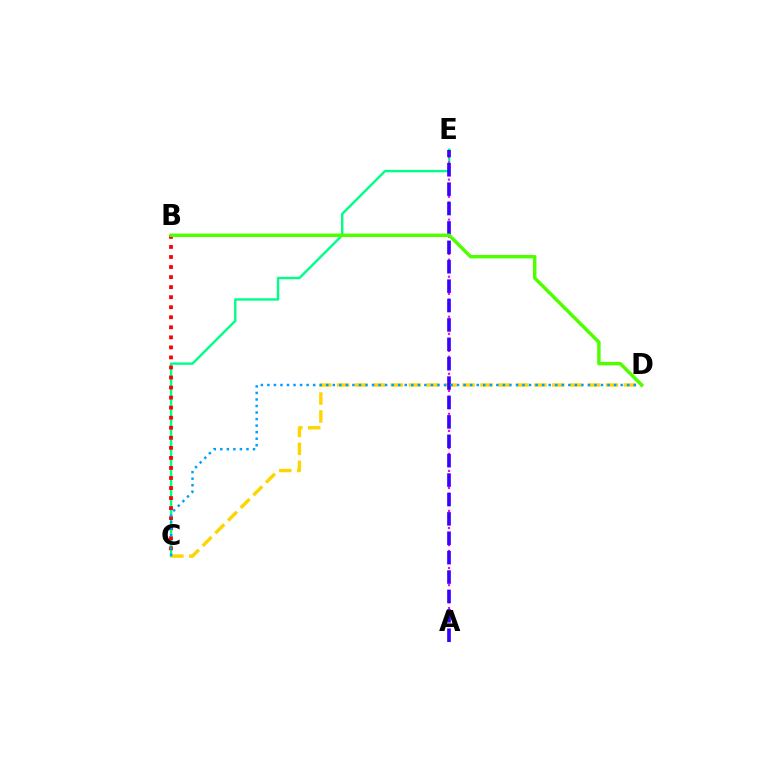{('C', 'E'): [{'color': '#00ff86', 'line_style': 'solid', 'thickness': 1.73}], ('C', 'D'): [{'color': '#ffd500', 'line_style': 'dashed', 'thickness': 2.43}, {'color': '#009eff', 'line_style': 'dotted', 'thickness': 1.78}], ('A', 'E'): [{'color': '#ff00ed', 'line_style': 'dotted', 'thickness': 1.55}, {'color': '#3700ff', 'line_style': 'dashed', 'thickness': 2.63}], ('B', 'C'): [{'color': '#ff0000', 'line_style': 'dotted', 'thickness': 2.73}], ('B', 'D'): [{'color': '#4fff00', 'line_style': 'solid', 'thickness': 2.49}]}